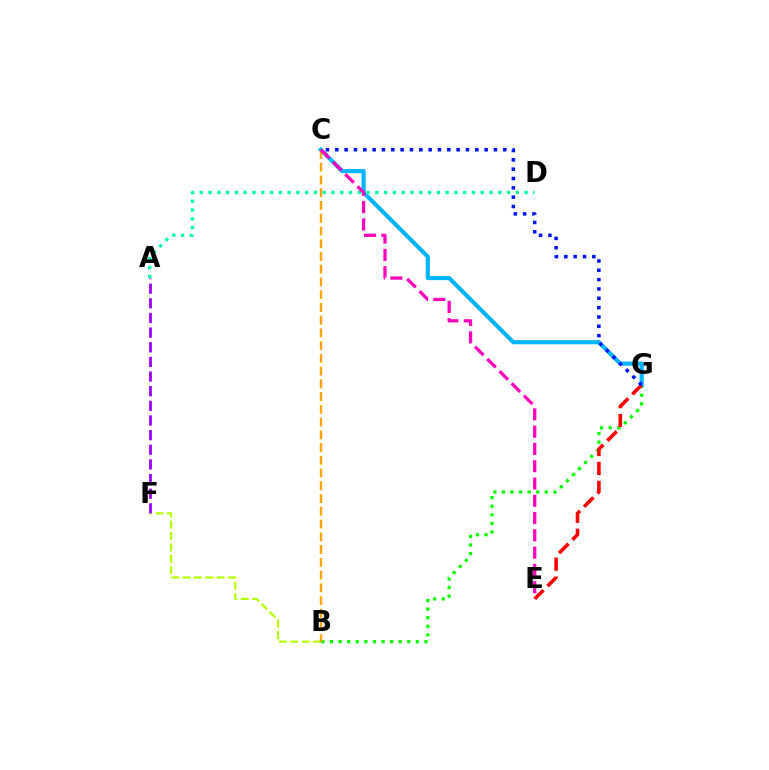{('B', 'G'): [{'color': '#08ff00', 'line_style': 'dotted', 'thickness': 2.33}], ('C', 'G'): [{'color': '#00b5ff', 'line_style': 'solid', 'thickness': 2.98}, {'color': '#0010ff', 'line_style': 'dotted', 'thickness': 2.54}], ('A', 'D'): [{'color': '#00ff9d', 'line_style': 'dotted', 'thickness': 2.39}], ('B', 'F'): [{'color': '#b3ff00', 'line_style': 'dashed', 'thickness': 1.55}], ('E', 'G'): [{'color': '#ff0000', 'line_style': 'dashed', 'thickness': 2.57}], ('A', 'F'): [{'color': '#9b00ff', 'line_style': 'dashed', 'thickness': 1.99}], ('B', 'C'): [{'color': '#ffa500', 'line_style': 'dashed', 'thickness': 1.73}], ('C', 'E'): [{'color': '#ff00bd', 'line_style': 'dashed', 'thickness': 2.35}]}